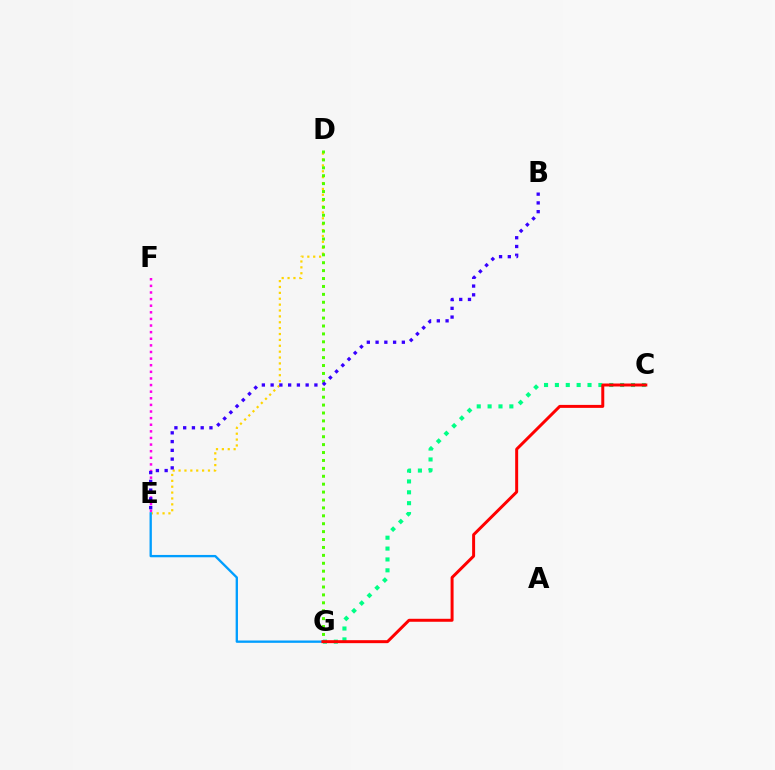{('C', 'G'): [{'color': '#00ff86', 'line_style': 'dotted', 'thickness': 2.95}, {'color': '#ff0000', 'line_style': 'solid', 'thickness': 2.14}], ('D', 'E'): [{'color': '#ffd500', 'line_style': 'dotted', 'thickness': 1.6}], ('E', 'F'): [{'color': '#ff00ed', 'line_style': 'dotted', 'thickness': 1.8}], ('E', 'G'): [{'color': '#009eff', 'line_style': 'solid', 'thickness': 1.68}], ('D', 'G'): [{'color': '#4fff00', 'line_style': 'dotted', 'thickness': 2.15}], ('B', 'E'): [{'color': '#3700ff', 'line_style': 'dotted', 'thickness': 2.38}]}